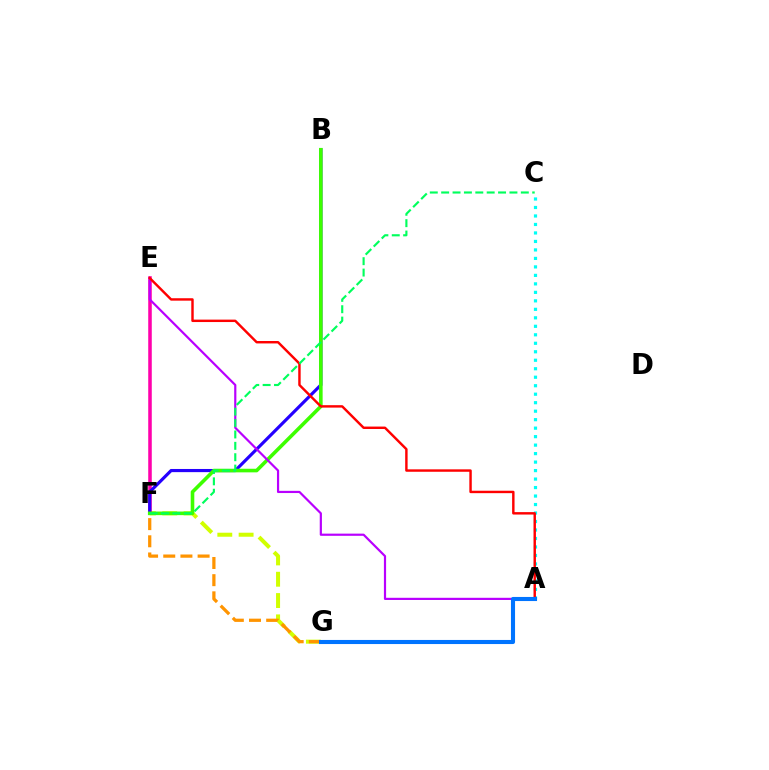{('F', 'G'): [{'color': '#d1ff00', 'line_style': 'dashed', 'thickness': 2.89}, {'color': '#ff9400', 'line_style': 'dashed', 'thickness': 2.33}], ('A', 'C'): [{'color': '#00fff6', 'line_style': 'dotted', 'thickness': 2.31}], ('E', 'F'): [{'color': '#ff00ac', 'line_style': 'solid', 'thickness': 2.56}], ('B', 'F'): [{'color': '#2500ff', 'line_style': 'solid', 'thickness': 2.28}, {'color': '#3dff00', 'line_style': 'solid', 'thickness': 2.59}], ('A', 'E'): [{'color': '#b900ff', 'line_style': 'solid', 'thickness': 1.58}, {'color': '#ff0000', 'line_style': 'solid', 'thickness': 1.75}], ('A', 'G'): [{'color': '#0074ff', 'line_style': 'solid', 'thickness': 2.95}], ('C', 'F'): [{'color': '#00ff5c', 'line_style': 'dashed', 'thickness': 1.55}]}